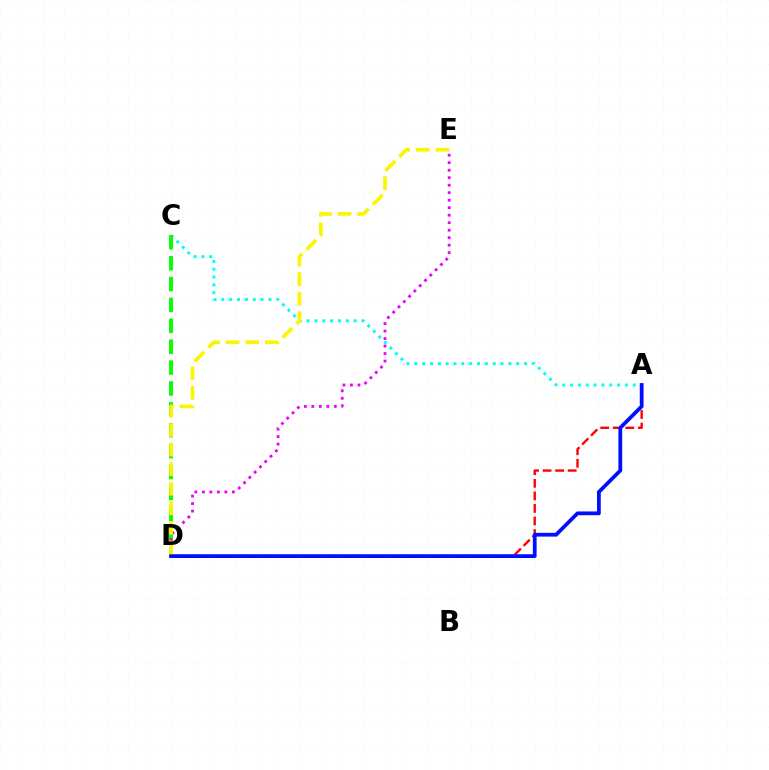{('A', 'D'): [{'color': '#ff0000', 'line_style': 'dashed', 'thickness': 1.71}, {'color': '#0010ff', 'line_style': 'solid', 'thickness': 2.72}], ('A', 'C'): [{'color': '#00fff6', 'line_style': 'dotted', 'thickness': 2.13}], ('C', 'D'): [{'color': '#08ff00', 'line_style': 'dashed', 'thickness': 2.84}], ('D', 'E'): [{'color': '#ee00ff', 'line_style': 'dotted', 'thickness': 2.04}, {'color': '#fcf500', 'line_style': 'dashed', 'thickness': 2.66}]}